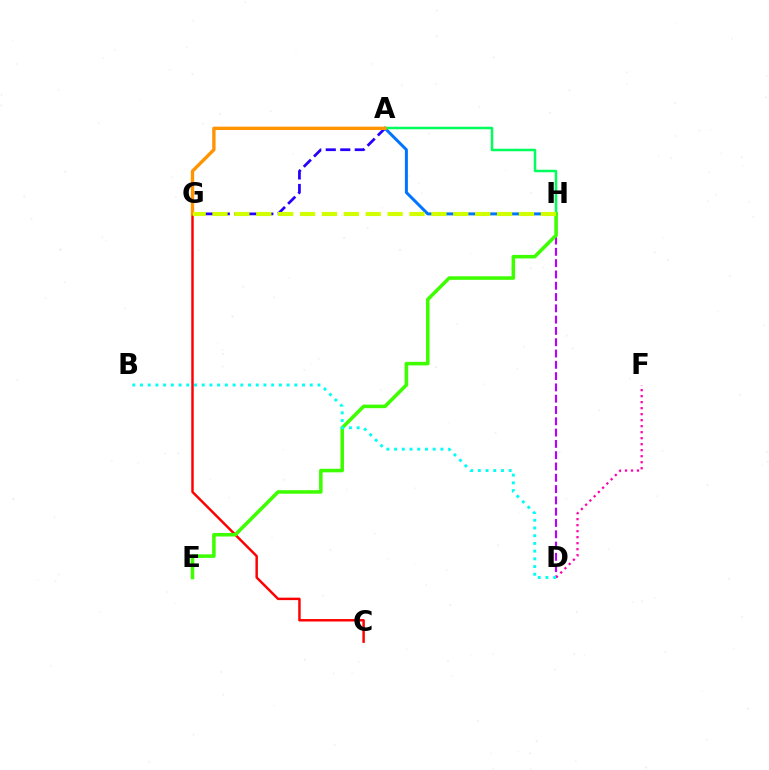{('C', 'G'): [{'color': '#ff0000', 'line_style': 'solid', 'thickness': 1.77}], ('D', 'H'): [{'color': '#b900ff', 'line_style': 'dashed', 'thickness': 1.53}], ('A', 'H'): [{'color': '#0074ff', 'line_style': 'solid', 'thickness': 2.15}, {'color': '#00ff5c', 'line_style': 'solid', 'thickness': 1.8}], ('A', 'G'): [{'color': '#2500ff', 'line_style': 'dashed', 'thickness': 1.97}, {'color': '#ff9400', 'line_style': 'solid', 'thickness': 2.41}], ('D', 'F'): [{'color': '#ff00ac', 'line_style': 'dotted', 'thickness': 1.63}], ('E', 'H'): [{'color': '#3dff00', 'line_style': 'solid', 'thickness': 2.55}], ('G', 'H'): [{'color': '#d1ff00', 'line_style': 'dashed', 'thickness': 2.97}], ('B', 'D'): [{'color': '#00fff6', 'line_style': 'dotted', 'thickness': 2.1}]}